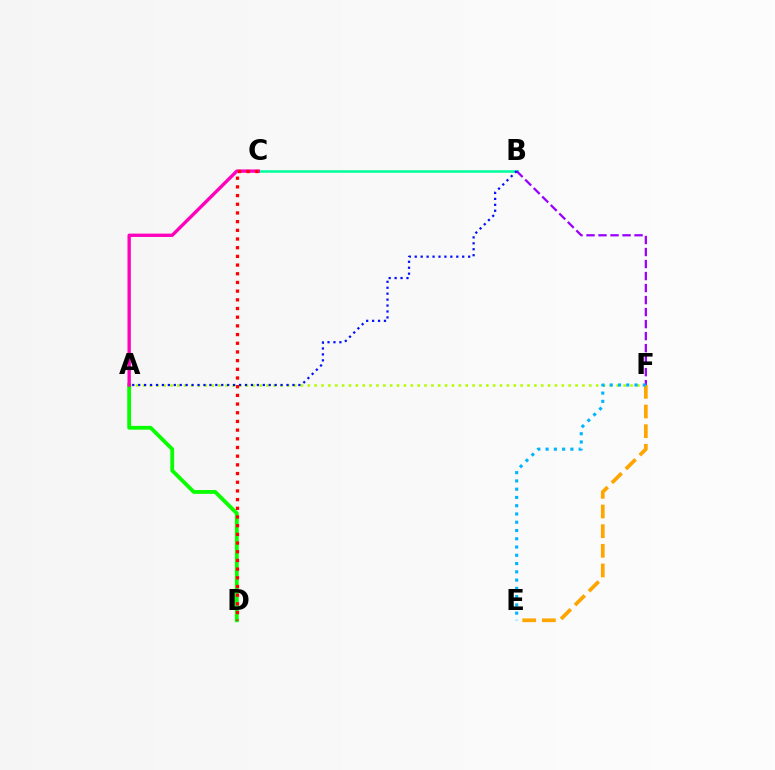{('A', 'F'): [{'color': '#b3ff00', 'line_style': 'dotted', 'thickness': 1.87}], ('B', 'C'): [{'color': '#00ff9d', 'line_style': 'solid', 'thickness': 1.84}], ('B', 'F'): [{'color': '#9b00ff', 'line_style': 'dashed', 'thickness': 1.63}], ('E', 'F'): [{'color': '#ffa500', 'line_style': 'dashed', 'thickness': 2.67}, {'color': '#00b5ff', 'line_style': 'dotted', 'thickness': 2.25}], ('A', 'B'): [{'color': '#0010ff', 'line_style': 'dotted', 'thickness': 1.61}], ('A', 'D'): [{'color': '#08ff00', 'line_style': 'solid', 'thickness': 2.74}], ('A', 'C'): [{'color': '#ff00bd', 'line_style': 'solid', 'thickness': 2.41}], ('C', 'D'): [{'color': '#ff0000', 'line_style': 'dotted', 'thickness': 2.36}]}